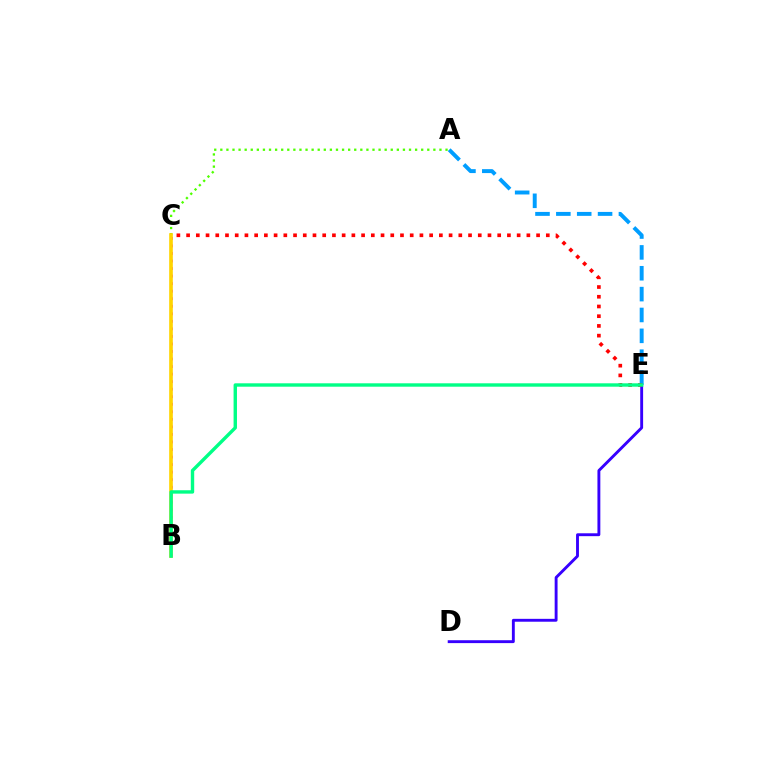{('A', 'C'): [{'color': '#4fff00', 'line_style': 'dotted', 'thickness': 1.65}], ('A', 'E'): [{'color': '#009eff', 'line_style': 'dashed', 'thickness': 2.83}], ('D', 'E'): [{'color': '#3700ff', 'line_style': 'solid', 'thickness': 2.08}], ('C', 'E'): [{'color': '#ff0000', 'line_style': 'dotted', 'thickness': 2.64}], ('B', 'C'): [{'color': '#ff00ed', 'line_style': 'dotted', 'thickness': 2.05}, {'color': '#ffd500', 'line_style': 'solid', 'thickness': 2.63}], ('B', 'E'): [{'color': '#00ff86', 'line_style': 'solid', 'thickness': 2.45}]}